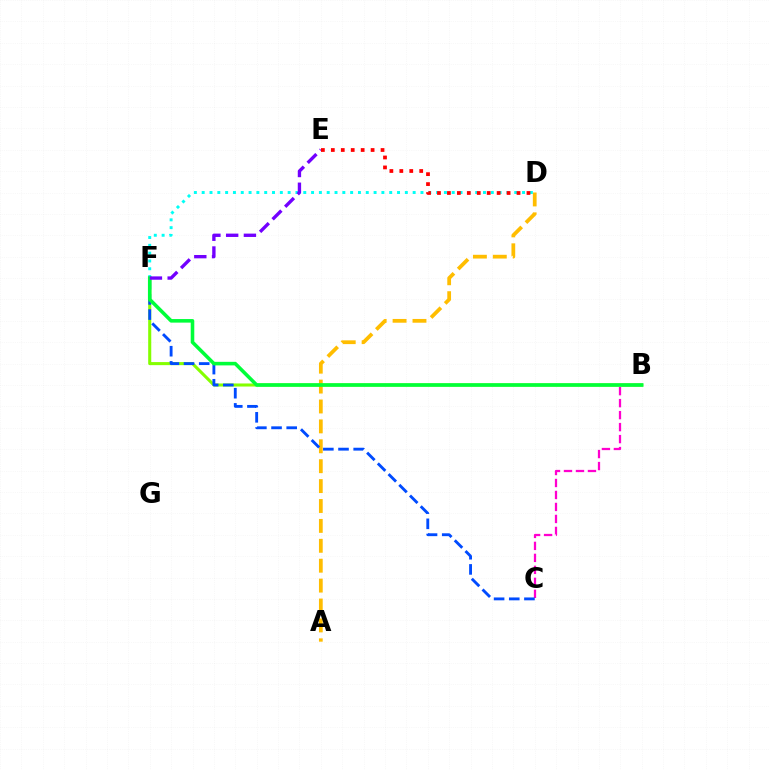{('B', 'C'): [{'color': '#ff00cf', 'line_style': 'dashed', 'thickness': 1.63}], ('A', 'D'): [{'color': '#ffbd00', 'line_style': 'dashed', 'thickness': 2.7}], ('B', 'F'): [{'color': '#84ff00', 'line_style': 'solid', 'thickness': 2.21}, {'color': '#00ff39', 'line_style': 'solid', 'thickness': 2.57}], ('D', 'F'): [{'color': '#00fff6', 'line_style': 'dotted', 'thickness': 2.12}], ('C', 'F'): [{'color': '#004bff', 'line_style': 'dashed', 'thickness': 2.06}], ('E', 'F'): [{'color': '#7200ff', 'line_style': 'dashed', 'thickness': 2.41}], ('D', 'E'): [{'color': '#ff0000', 'line_style': 'dotted', 'thickness': 2.7}]}